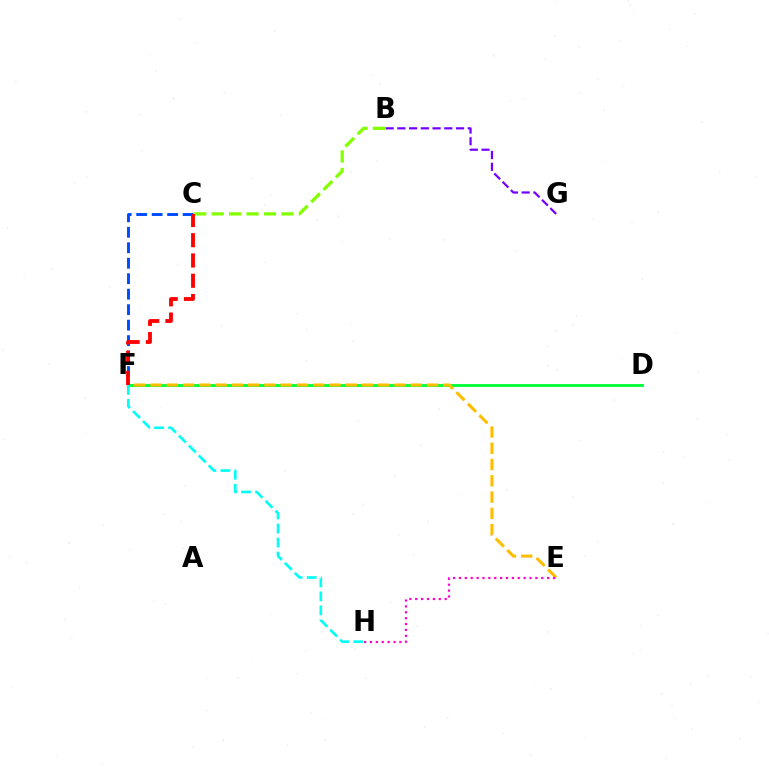{('D', 'F'): [{'color': '#00ff39', 'line_style': 'solid', 'thickness': 2.05}], ('C', 'F'): [{'color': '#004bff', 'line_style': 'dashed', 'thickness': 2.1}, {'color': '#ff0000', 'line_style': 'dashed', 'thickness': 2.75}], ('E', 'F'): [{'color': '#ffbd00', 'line_style': 'dashed', 'thickness': 2.21}], ('F', 'H'): [{'color': '#00fff6', 'line_style': 'dashed', 'thickness': 1.9}], ('B', 'C'): [{'color': '#84ff00', 'line_style': 'dashed', 'thickness': 2.37}], ('E', 'H'): [{'color': '#ff00cf', 'line_style': 'dotted', 'thickness': 1.6}], ('B', 'G'): [{'color': '#7200ff', 'line_style': 'dashed', 'thickness': 1.59}]}